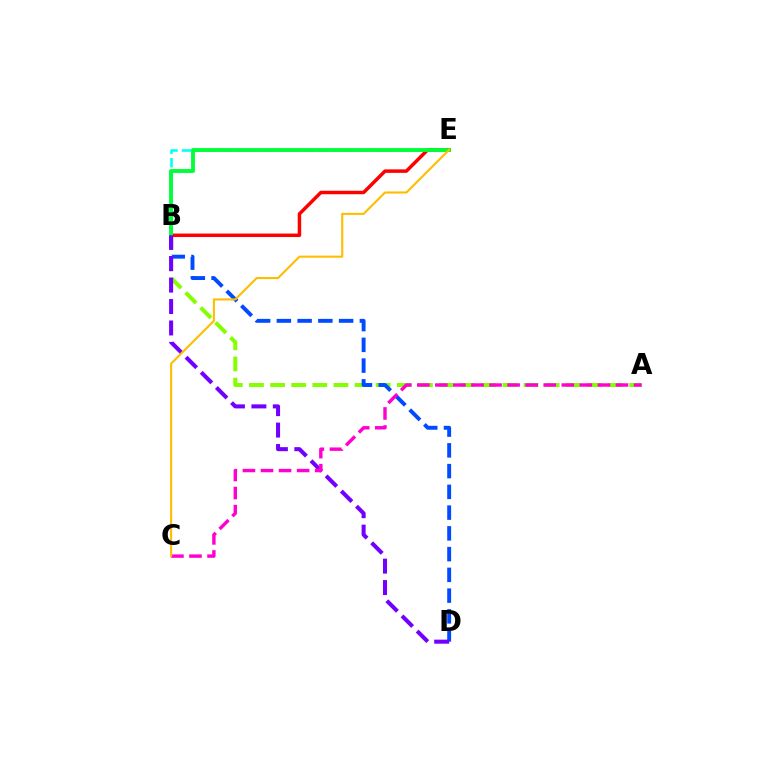{('A', 'B'): [{'color': '#84ff00', 'line_style': 'dashed', 'thickness': 2.87}], ('B', 'E'): [{'color': '#00fff6', 'line_style': 'dashed', 'thickness': 1.85}, {'color': '#ff0000', 'line_style': 'solid', 'thickness': 2.51}, {'color': '#00ff39', 'line_style': 'solid', 'thickness': 2.79}], ('B', 'D'): [{'color': '#004bff', 'line_style': 'dashed', 'thickness': 2.82}, {'color': '#7200ff', 'line_style': 'dashed', 'thickness': 2.91}], ('A', 'C'): [{'color': '#ff00cf', 'line_style': 'dashed', 'thickness': 2.45}], ('C', 'E'): [{'color': '#ffbd00', 'line_style': 'solid', 'thickness': 1.51}]}